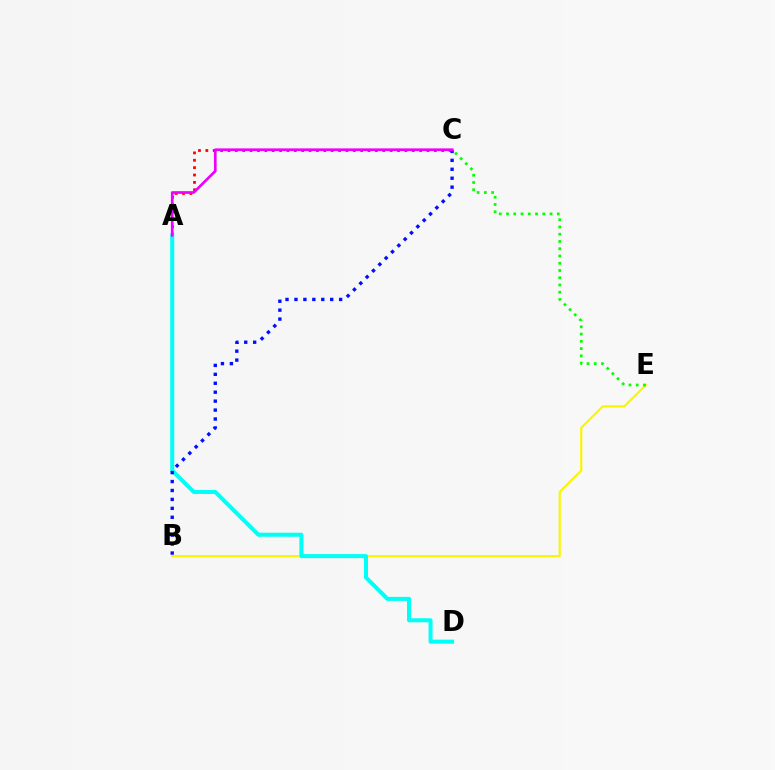{('B', 'E'): [{'color': '#fcf500', 'line_style': 'solid', 'thickness': 1.57}], ('A', 'C'): [{'color': '#ff0000', 'line_style': 'dotted', 'thickness': 2.0}, {'color': '#ee00ff', 'line_style': 'solid', 'thickness': 1.94}], ('C', 'E'): [{'color': '#08ff00', 'line_style': 'dotted', 'thickness': 1.97}], ('A', 'D'): [{'color': '#00fff6', 'line_style': 'solid', 'thickness': 2.9}], ('B', 'C'): [{'color': '#0010ff', 'line_style': 'dotted', 'thickness': 2.43}]}